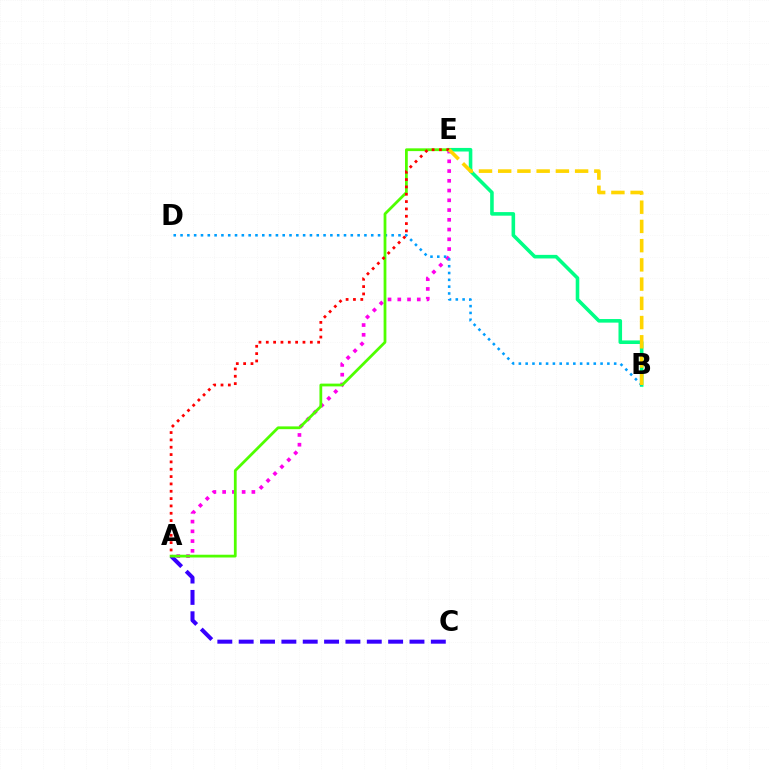{('A', 'E'): [{'color': '#ff00ed', 'line_style': 'dotted', 'thickness': 2.65}, {'color': '#4fff00', 'line_style': 'solid', 'thickness': 2.0}, {'color': '#ff0000', 'line_style': 'dotted', 'thickness': 1.99}], ('B', 'E'): [{'color': '#00ff86', 'line_style': 'solid', 'thickness': 2.58}, {'color': '#ffd500', 'line_style': 'dashed', 'thickness': 2.61}], ('B', 'D'): [{'color': '#009eff', 'line_style': 'dotted', 'thickness': 1.85}], ('A', 'C'): [{'color': '#3700ff', 'line_style': 'dashed', 'thickness': 2.9}]}